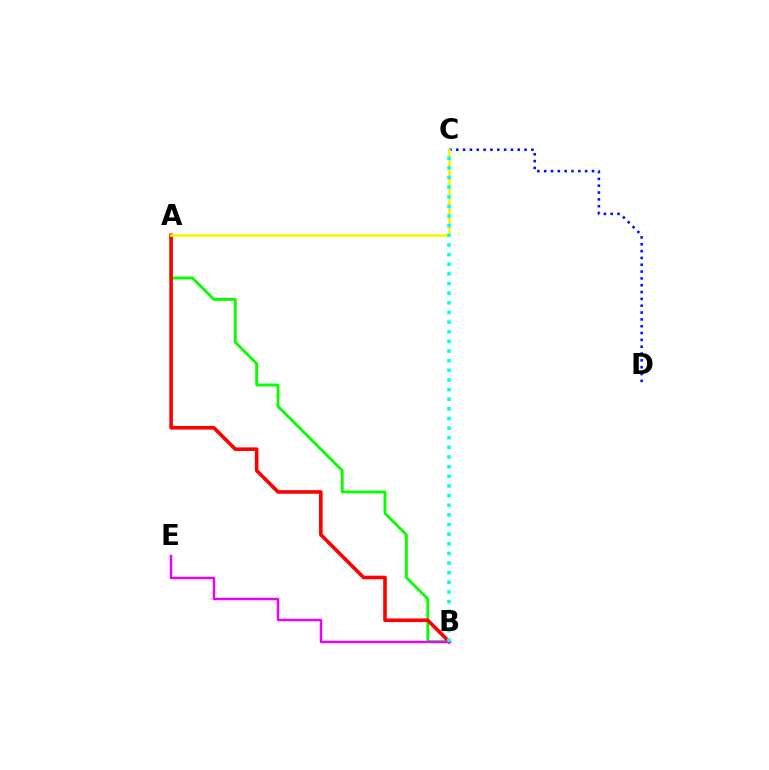{('A', 'B'): [{'color': '#08ff00', 'line_style': 'solid', 'thickness': 2.07}, {'color': '#ff0000', 'line_style': 'solid', 'thickness': 2.6}], ('C', 'D'): [{'color': '#0010ff', 'line_style': 'dotted', 'thickness': 1.86}], ('A', 'C'): [{'color': '#fcf500', 'line_style': 'solid', 'thickness': 1.94}], ('B', 'E'): [{'color': '#ee00ff', 'line_style': 'solid', 'thickness': 1.76}], ('B', 'C'): [{'color': '#00fff6', 'line_style': 'dotted', 'thickness': 2.62}]}